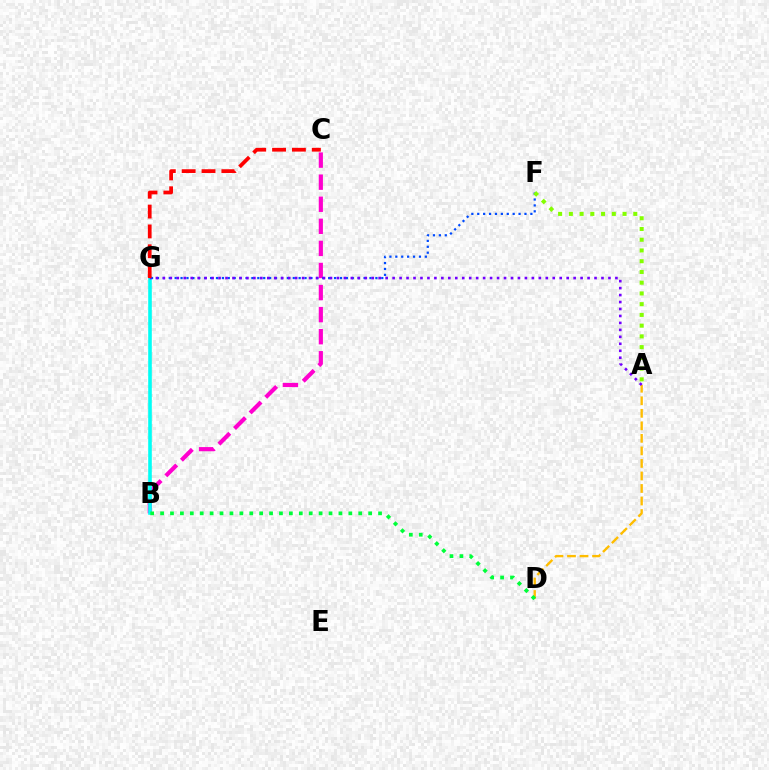{('A', 'D'): [{'color': '#ffbd00', 'line_style': 'dashed', 'thickness': 1.7}], ('B', 'C'): [{'color': '#ff00cf', 'line_style': 'dashed', 'thickness': 3.0}], ('B', 'G'): [{'color': '#00fff6', 'line_style': 'solid', 'thickness': 2.6}], ('F', 'G'): [{'color': '#004bff', 'line_style': 'dotted', 'thickness': 1.6}], ('A', 'F'): [{'color': '#84ff00', 'line_style': 'dotted', 'thickness': 2.92}], ('A', 'G'): [{'color': '#7200ff', 'line_style': 'dotted', 'thickness': 1.89}], ('C', 'G'): [{'color': '#ff0000', 'line_style': 'dashed', 'thickness': 2.7}], ('B', 'D'): [{'color': '#00ff39', 'line_style': 'dotted', 'thickness': 2.69}]}